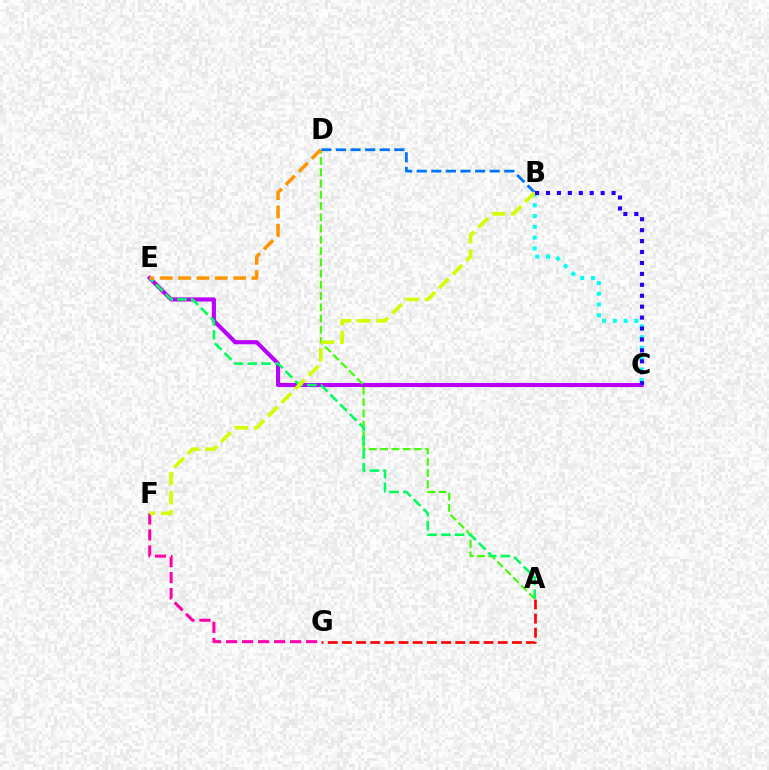{('C', 'E'): [{'color': '#b900ff', 'line_style': 'solid', 'thickness': 2.96}], ('A', 'D'): [{'color': '#3dff00', 'line_style': 'dashed', 'thickness': 1.53}], ('A', 'G'): [{'color': '#ff0000', 'line_style': 'dashed', 'thickness': 1.92}], ('B', 'C'): [{'color': '#00fff6', 'line_style': 'dotted', 'thickness': 2.93}, {'color': '#2500ff', 'line_style': 'dotted', 'thickness': 2.97}], ('A', 'E'): [{'color': '#00ff5c', 'line_style': 'dashed', 'thickness': 1.86}], ('B', 'D'): [{'color': '#0074ff', 'line_style': 'dashed', 'thickness': 1.98}], ('F', 'G'): [{'color': '#ff00ac', 'line_style': 'dashed', 'thickness': 2.17}], ('D', 'E'): [{'color': '#ff9400', 'line_style': 'dashed', 'thickness': 2.5}], ('B', 'F'): [{'color': '#d1ff00', 'line_style': 'dashed', 'thickness': 2.6}]}